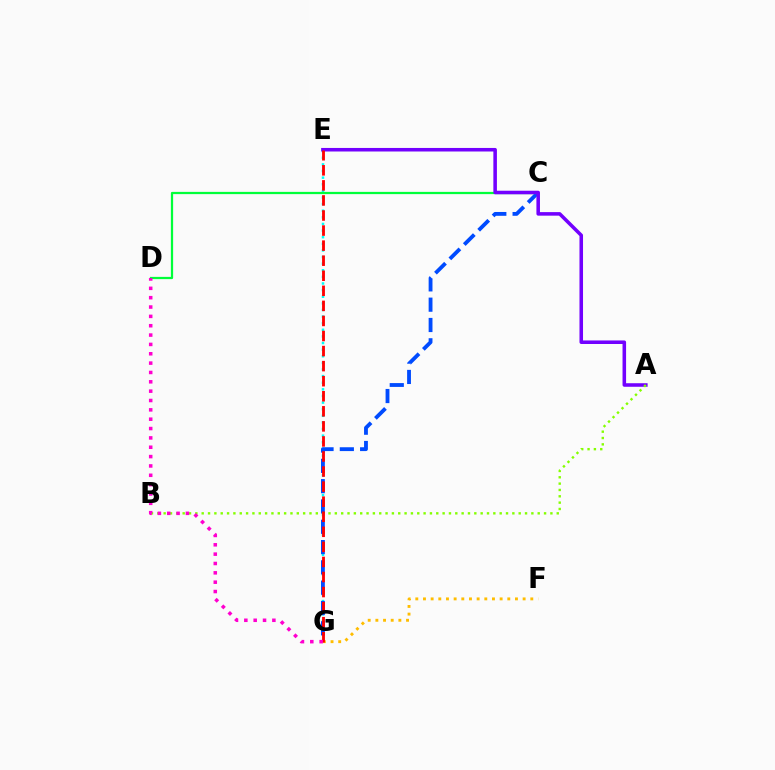{('E', 'G'): [{'color': '#00fff6', 'line_style': 'dotted', 'thickness': 1.8}, {'color': '#ff0000', 'line_style': 'dashed', 'thickness': 2.05}], ('C', 'G'): [{'color': '#004bff', 'line_style': 'dashed', 'thickness': 2.76}], ('C', 'D'): [{'color': '#00ff39', 'line_style': 'solid', 'thickness': 1.61}], ('F', 'G'): [{'color': '#ffbd00', 'line_style': 'dotted', 'thickness': 2.08}], ('A', 'E'): [{'color': '#7200ff', 'line_style': 'solid', 'thickness': 2.56}], ('A', 'B'): [{'color': '#84ff00', 'line_style': 'dotted', 'thickness': 1.72}], ('D', 'G'): [{'color': '#ff00cf', 'line_style': 'dotted', 'thickness': 2.54}]}